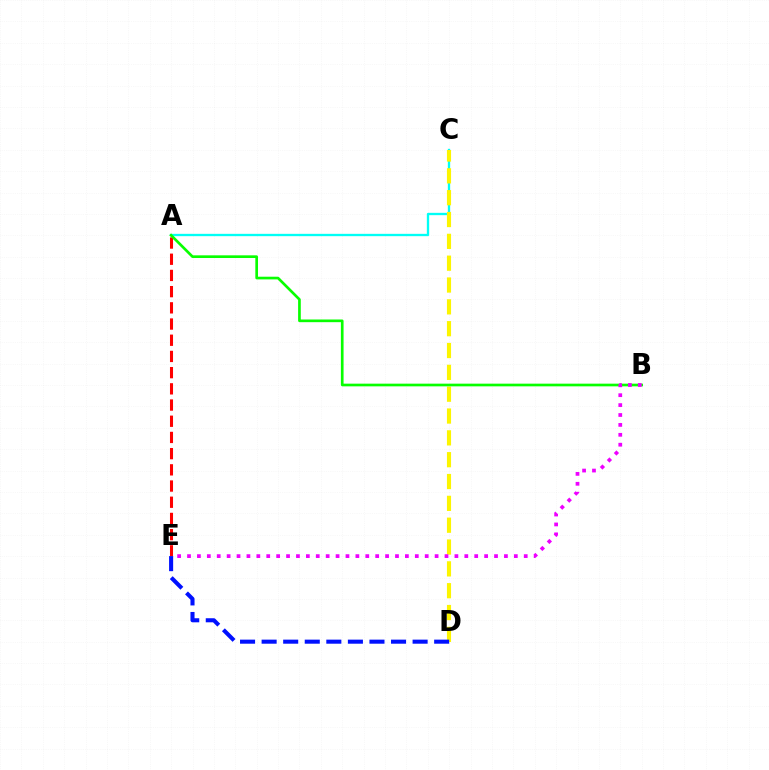{('A', 'C'): [{'color': '#00fff6', 'line_style': 'solid', 'thickness': 1.68}], ('A', 'E'): [{'color': '#ff0000', 'line_style': 'dashed', 'thickness': 2.2}], ('C', 'D'): [{'color': '#fcf500', 'line_style': 'dashed', 'thickness': 2.97}], ('D', 'E'): [{'color': '#0010ff', 'line_style': 'dashed', 'thickness': 2.93}], ('A', 'B'): [{'color': '#08ff00', 'line_style': 'solid', 'thickness': 1.93}], ('B', 'E'): [{'color': '#ee00ff', 'line_style': 'dotted', 'thickness': 2.69}]}